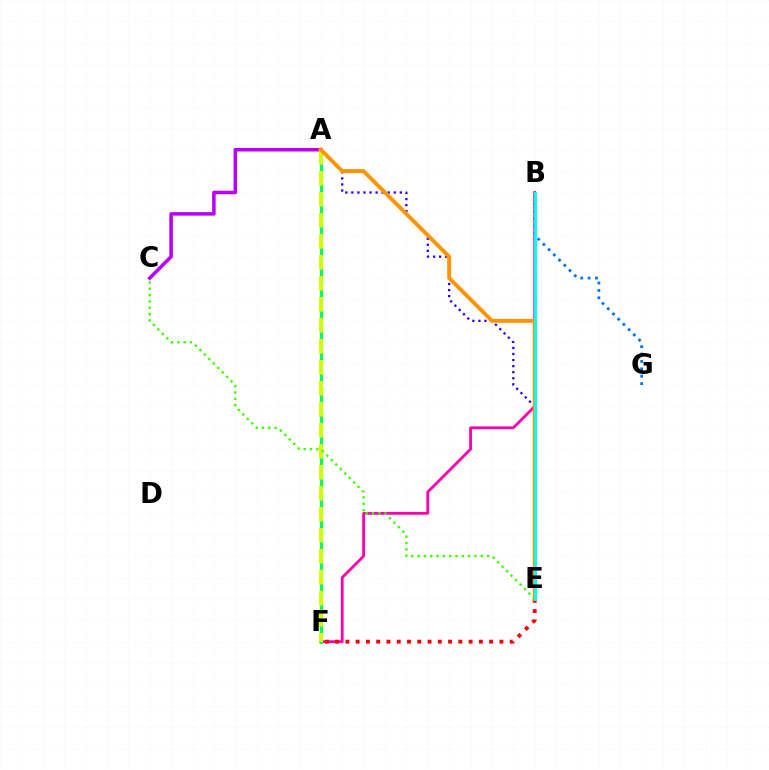{('B', 'F'): [{'color': '#ff00ac', 'line_style': 'solid', 'thickness': 2.02}], ('A', 'F'): [{'color': '#00ff5c', 'line_style': 'solid', 'thickness': 2.32}, {'color': '#d1ff00', 'line_style': 'dashed', 'thickness': 2.85}], ('A', 'C'): [{'color': '#b900ff', 'line_style': 'solid', 'thickness': 2.53}], ('A', 'E'): [{'color': '#2500ff', 'line_style': 'dotted', 'thickness': 1.65}, {'color': '#ff9400', 'line_style': 'solid', 'thickness': 2.83}], ('E', 'F'): [{'color': '#ff0000', 'line_style': 'dotted', 'thickness': 2.79}], ('B', 'G'): [{'color': '#0074ff', 'line_style': 'dotted', 'thickness': 2.01}], ('C', 'E'): [{'color': '#3dff00', 'line_style': 'dotted', 'thickness': 1.72}], ('B', 'E'): [{'color': '#00fff6', 'line_style': 'solid', 'thickness': 2.04}]}